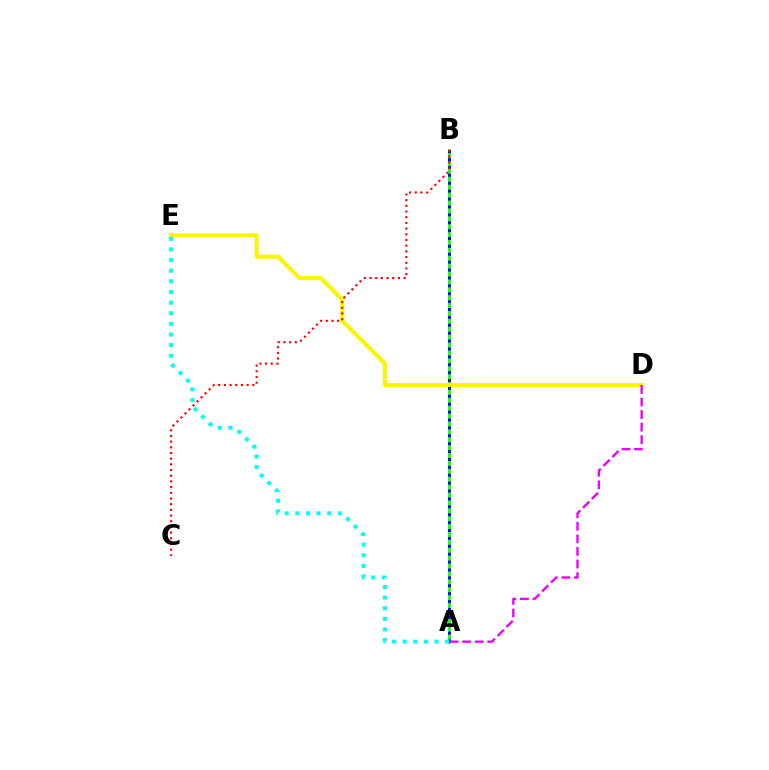{('A', 'B'): [{'color': '#08ff00', 'line_style': 'solid', 'thickness': 2.01}, {'color': '#0010ff', 'line_style': 'dotted', 'thickness': 2.14}], ('D', 'E'): [{'color': '#fcf500', 'line_style': 'solid', 'thickness': 2.96}], ('A', 'D'): [{'color': '#ee00ff', 'line_style': 'dashed', 'thickness': 1.71}], ('B', 'C'): [{'color': '#ff0000', 'line_style': 'dotted', 'thickness': 1.55}], ('A', 'E'): [{'color': '#00fff6', 'line_style': 'dotted', 'thickness': 2.89}]}